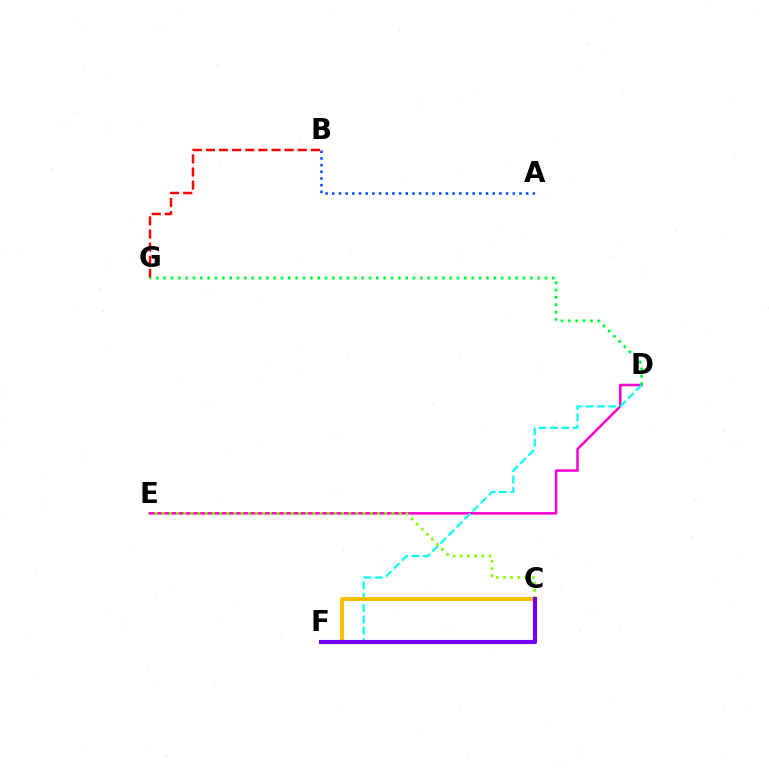{('A', 'B'): [{'color': '#004bff', 'line_style': 'dotted', 'thickness': 1.82}], ('D', 'E'): [{'color': '#ff00cf', 'line_style': 'solid', 'thickness': 1.81}], ('D', 'F'): [{'color': '#00fff6', 'line_style': 'dashed', 'thickness': 1.55}], ('B', 'G'): [{'color': '#ff0000', 'line_style': 'dashed', 'thickness': 1.78}], ('D', 'G'): [{'color': '#00ff39', 'line_style': 'dotted', 'thickness': 1.99}], ('C', 'E'): [{'color': '#84ff00', 'line_style': 'dotted', 'thickness': 1.95}], ('C', 'F'): [{'color': '#ffbd00', 'line_style': 'solid', 'thickness': 2.82}, {'color': '#7200ff', 'line_style': 'solid', 'thickness': 2.99}]}